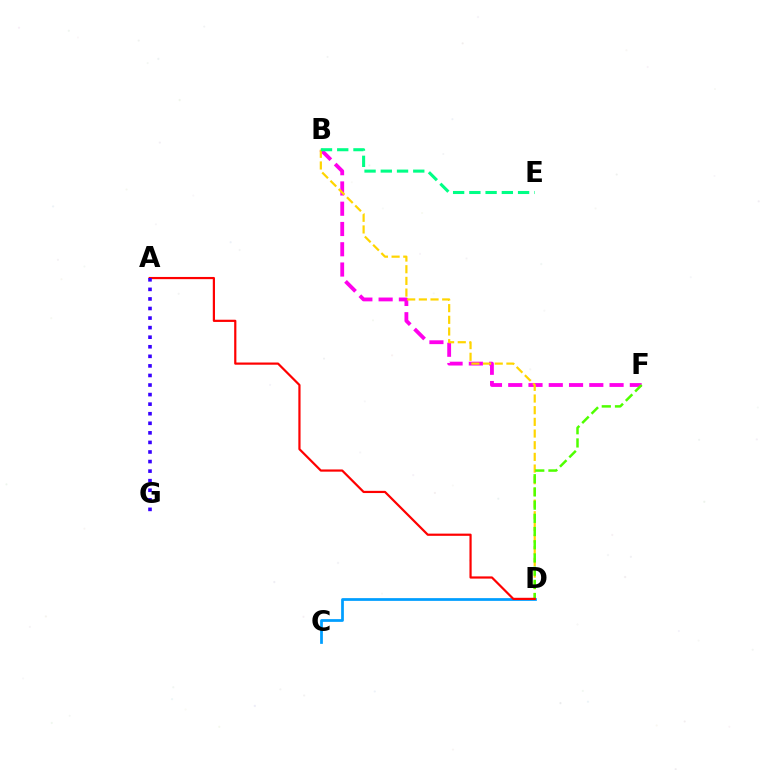{('B', 'F'): [{'color': '#ff00ed', 'line_style': 'dashed', 'thickness': 2.75}], ('C', 'D'): [{'color': '#009eff', 'line_style': 'solid', 'thickness': 1.97}], ('B', 'D'): [{'color': '#ffd500', 'line_style': 'dashed', 'thickness': 1.59}], ('D', 'F'): [{'color': '#4fff00', 'line_style': 'dashed', 'thickness': 1.79}], ('A', 'D'): [{'color': '#ff0000', 'line_style': 'solid', 'thickness': 1.59}], ('A', 'G'): [{'color': '#3700ff', 'line_style': 'dotted', 'thickness': 2.6}], ('B', 'E'): [{'color': '#00ff86', 'line_style': 'dashed', 'thickness': 2.21}]}